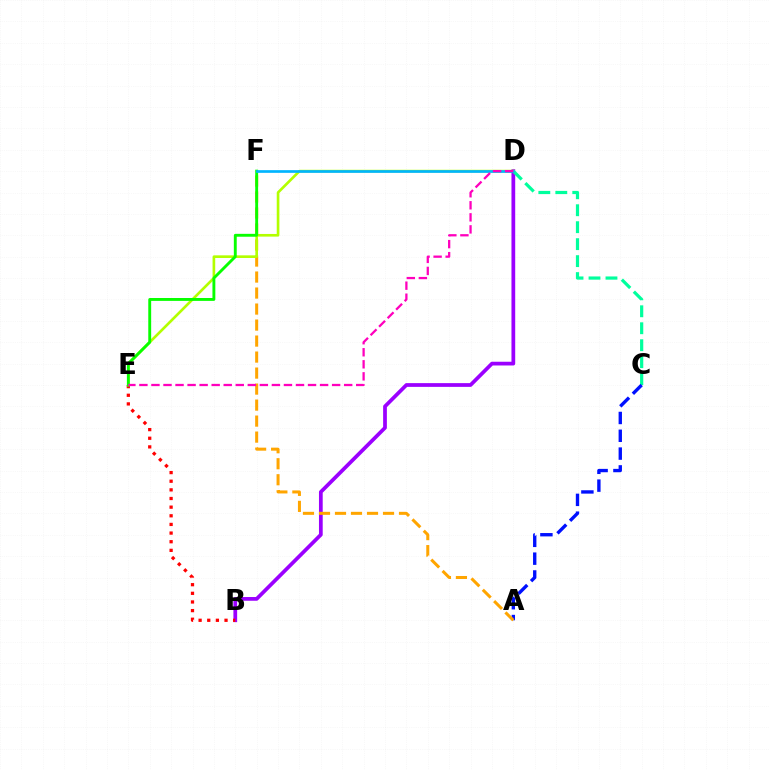{('B', 'D'): [{'color': '#9b00ff', 'line_style': 'solid', 'thickness': 2.69}], ('C', 'D'): [{'color': '#00ff9d', 'line_style': 'dashed', 'thickness': 2.3}], ('B', 'E'): [{'color': '#ff0000', 'line_style': 'dotted', 'thickness': 2.35}], ('A', 'C'): [{'color': '#0010ff', 'line_style': 'dashed', 'thickness': 2.42}], ('A', 'F'): [{'color': '#ffa500', 'line_style': 'dashed', 'thickness': 2.17}], ('D', 'E'): [{'color': '#b3ff00', 'line_style': 'solid', 'thickness': 1.91}, {'color': '#ff00bd', 'line_style': 'dashed', 'thickness': 1.64}], ('E', 'F'): [{'color': '#08ff00', 'line_style': 'solid', 'thickness': 2.08}], ('D', 'F'): [{'color': '#00b5ff', 'line_style': 'solid', 'thickness': 1.93}]}